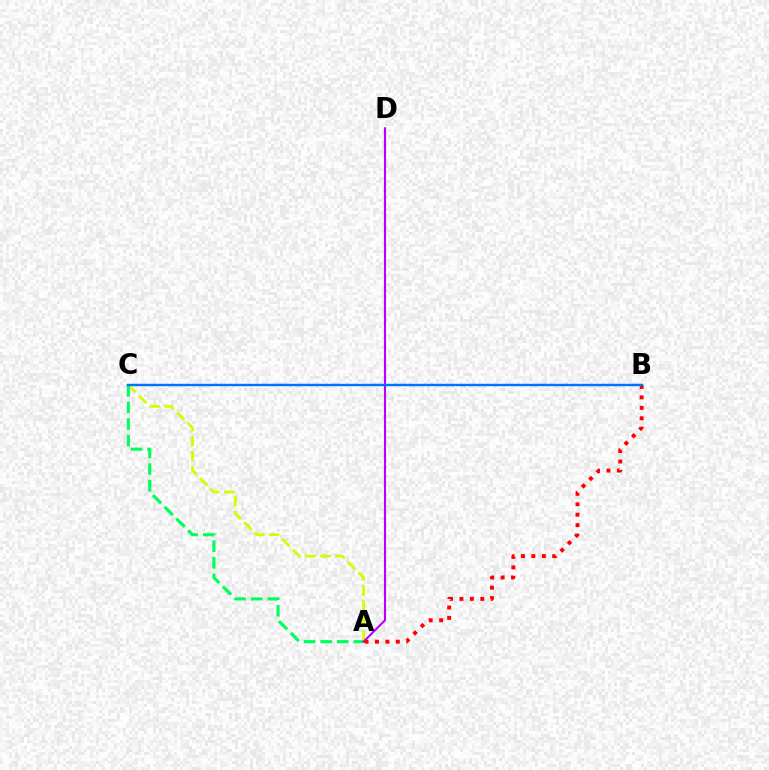{('A', 'C'): [{'color': '#d1ff00', 'line_style': 'dashed', 'thickness': 2.04}, {'color': '#00ff5c', 'line_style': 'dashed', 'thickness': 2.26}], ('A', 'D'): [{'color': '#b900ff', 'line_style': 'solid', 'thickness': 1.51}], ('A', 'B'): [{'color': '#ff0000', 'line_style': 'dotted', 'thickness': 2.83}], ('B', 'C'): [{'color': '#0074ff', 'line_style': 'solid', 'thickness': 1.74}]}